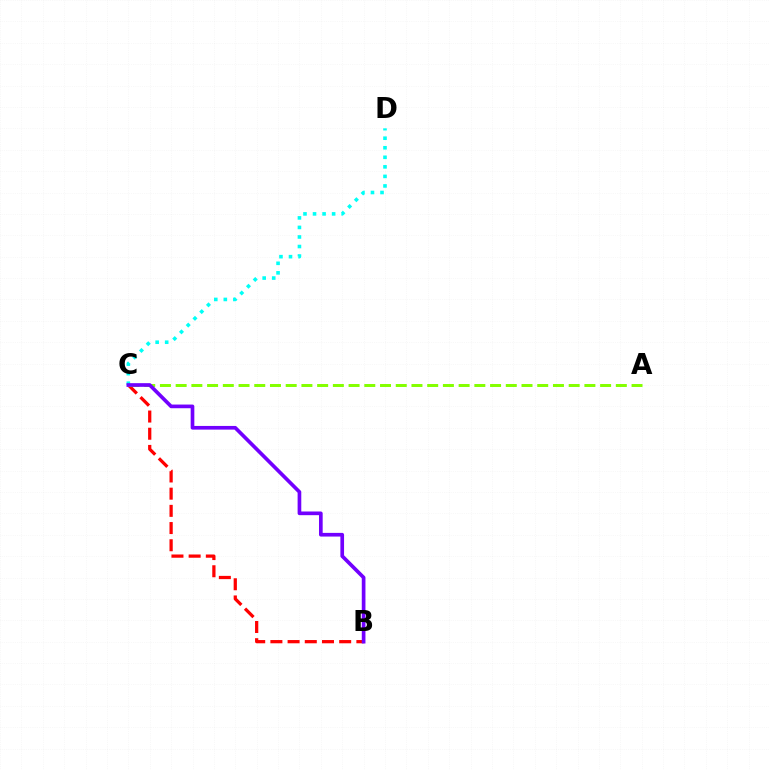{('C', 'D'): [{'color': '#00fff6', 'line_style': 'dotted', 'thickness': 2.59}], ('B', 'C'): [{'color': '#ff0000', 'line_style': 'dashed', 'thickness': 2.34}, {'color': '#7200ff', 'line_style': 'solid', 'thickness': 2.65}], ('A', 'C'): [{'color': '#84ff00', 'line_style': 'dashed', 'thickness': 2.14}]}